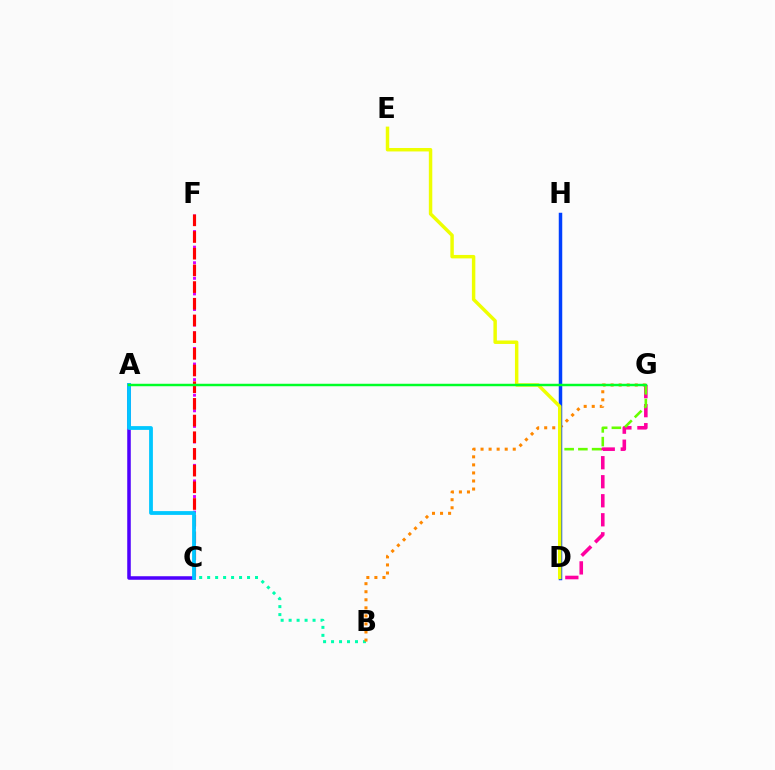{('B', 'C'): [{'color': '#00ffaf', 'line_style': 'dotted', 'thickness': 2.17}], ('C', 'F'): [{'color': '#d600ff', 'line_style': 'dotted', 'thickness': 2.12}, {'color': '#ff0000', 'line_style': 'dashed', 'thickness': 2.27}], ('A', 'C'): [{'color': '#4f00ff', 'line_style': 'solid', 'thickness': 2.54}, {'color': '#00c7ff', 'line_style': 'solid', 'thickness': 2.73}], ('B', 'G'): [{'color': '#ff8800', 'line_style': 'dotted', 'thickness': 2.19}], ('D', 'G'): [{'color': '#ff00a0', 'line_style': 'dashed', 'thickness': 2.58}, {'color': '#66ff00', 'line_style': 'dashed', 'thickness': 1.86}], ('D', 'H'): [{'color': '#003fff', 'line_style': 'solid', 'thickness': 2.5}], ('D', 'E'): [{'color': '#eeff00', 'line_style': 'solid', 'thickness': 2.49}], ('A', 'G'): [{'color': '#00ff27', 'line_style': 'solid', 'thickness': 1.77}]}